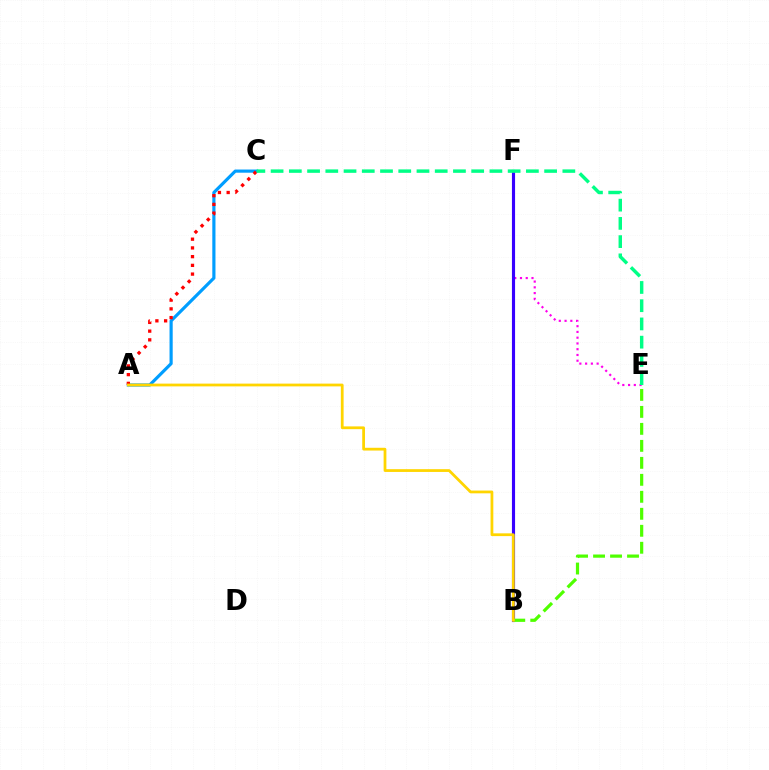{('E', 'F'): [{'color': '#ff00ed', 'line_style': 'dotted', 'thickness': 1.56}], ('B', 'F'): [{'color': '#3700ff', 'line_style': 'solid', 'thickness': 2.26}], ('A', 'C'): [{'color': '#009eff', 'line_style': 'solid', 'thickness': 2.28}, {'color': '#ff0000', 'line_style': 'dotted', 'thickness': 2.37}], ('B', 'E'): [{'color': '#4fff00', 'line_style': 'dashed', 'thickness': 2.31}], ('A', 'B'): [{'color': '#ffd500', 'line_style': 'solid', 'thickness': 1.99}], ('C', 'E'): [{'color': '#00ff86', 'line_style': 'dashed', 'thickness': 2.48}]}